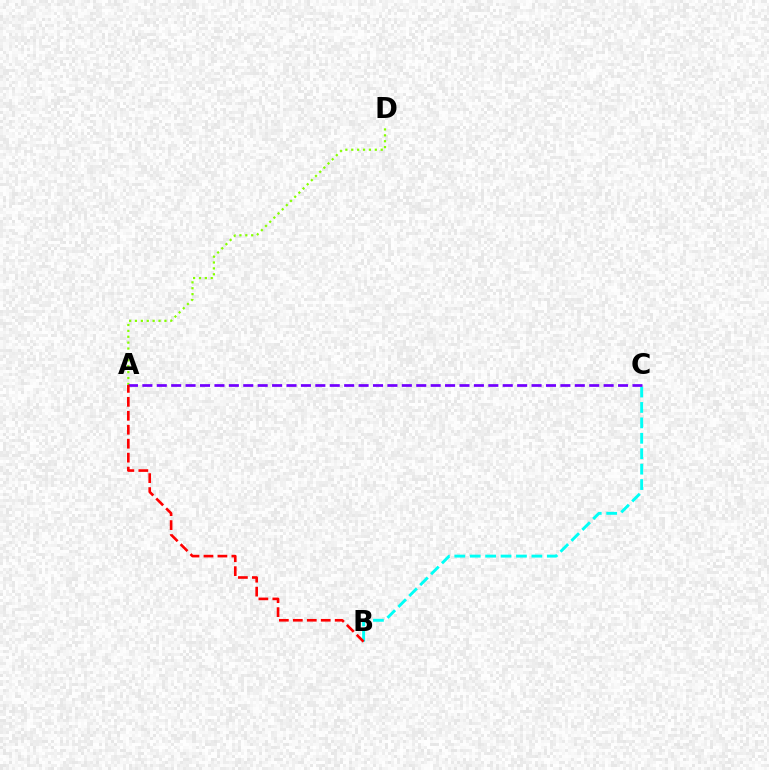{('B', 'C'): [{'color': '#00fff6', 'line_style': 'dashed', 'thickness': 2.09}], ('A', 'D'): [{'color': '#84ff00', 'line_style': 'dotted', 'thickness': 1.6}], ('A', 'C'): [{'color': '#7200ff', 'line_style': 'dashed', 'thickness': 1.96}], ('A', 'B'): [{'color': '#ff0000', 'line_style': 'dashed', 'thickness': 1.9}]}